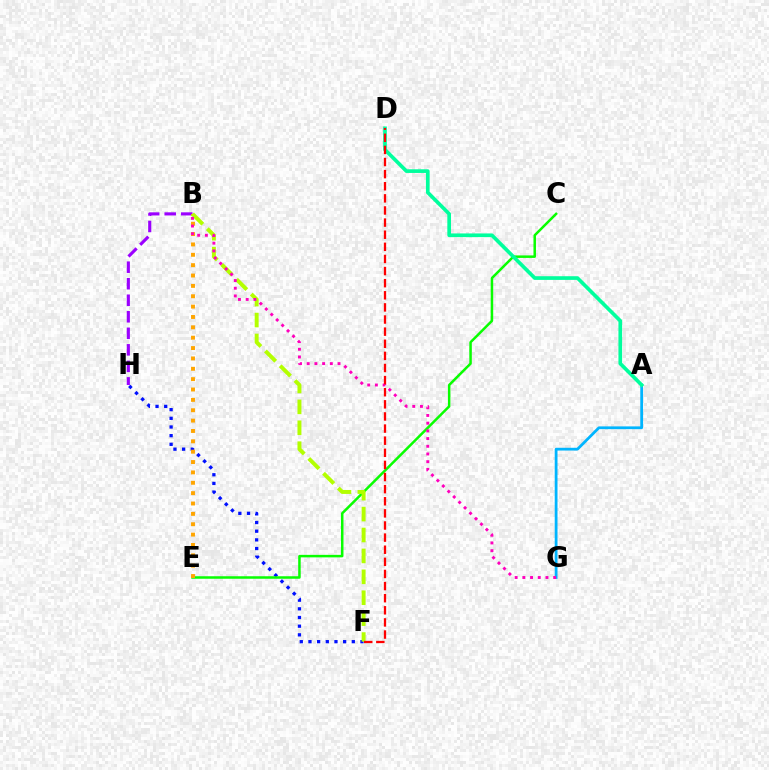{('B', 'H'): [{'color': '#9b00ff', 'line_style': 'dashed', 'thickness': 2.25}], ('F', 'H'): [{'color': '#0010ff', 'line_style': 'dotted', 'thickness': 2.36}], ('C', 'E'): [{'color': '#08ff00', 'line_style': 'solid', 'thickness': 1.8}], ('A', 'G'): [{'color': '#00b5ff', 'line_style': 'solid', 'thickness': 2.0}], ('A', 'D'): [{'color': '#00ff9d', 'line_style': 'solid', 'thickness': 2.65}], ('B', 'E'): [{'color': '#ffa500', 'line_style': 'dotted', 'thickness': 2.82}], ('B', 'F'): [{'color': '#b3ff00', 'line_style': 'dashed', 'thickness': 2.84}], ('B', 'G'): [{'color': '#ff00bd', 'line_style': 'dotted', 'thickness': 2.09}], ('D', 'F'): [{'color': '#ff0000', 'line_style': 'dashed', 'thickness': 1.65}]}